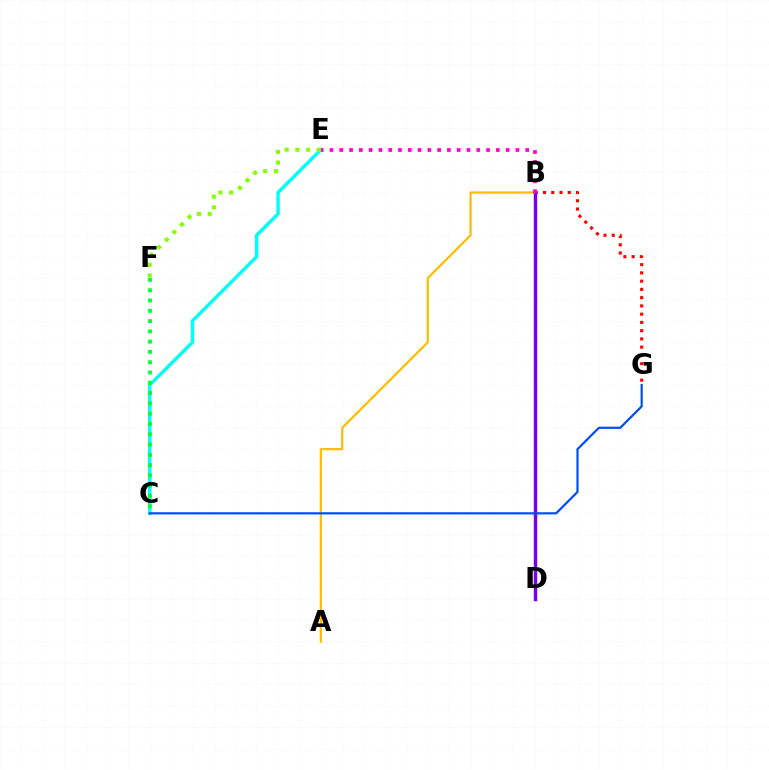{('A', 'B'): [{'color': '#ffbd00', 'line_style': 'solid', 'thickness': 1.59}], ('B', 'G'): [{'color': '#ff0000', 'line_style': 'dotted', 'thickness': 2.24}], ('B', 'D'): [{'color': '#7200ff', 'line_style': 'solid', 'thickness': 2.48}], ('C', 'E'): [{'color': '#00fff6', 'line_style': 'solid', 'thickness': 2.46}], ('E', 'F'): [{'color': '#84ff00', 'line_style': 'dotted', 'thickness': 2.91}], ('B', 'E'): [{'color': '#ff00cf', 'line_style': 'dotted', 'thickness': 2.66}], ('C', 'F'): [{'color': '#00ff39', 'line_style': 'dotted', 'thickness': 2.79}], ('C', 'G'): [{'color': '#004bff', 'line_style': 'solid', 'thickness': 1.58}]}